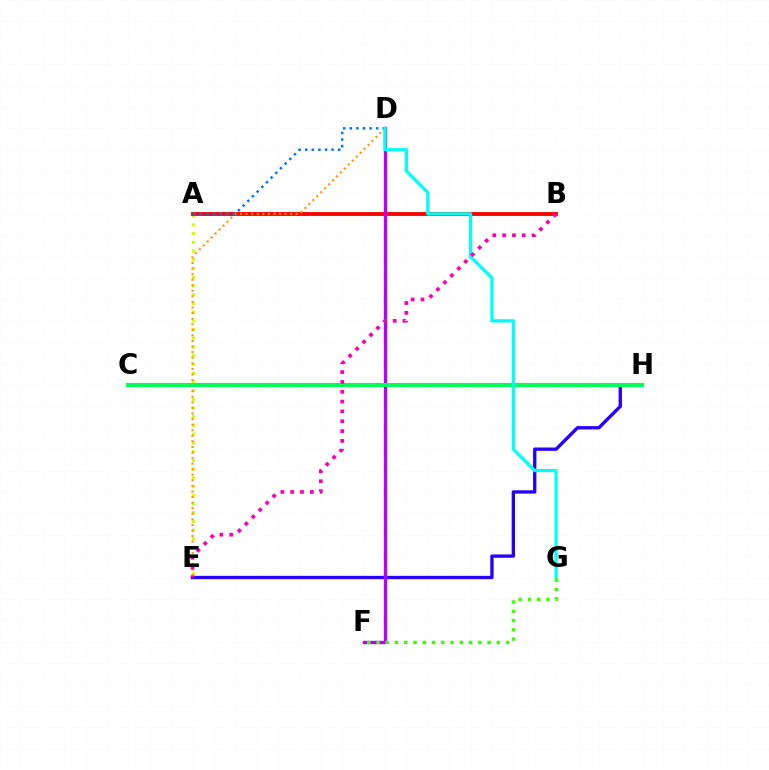{('A', 'E'): [{'color': '#d1ff00', 'line_style': 'dotted', 'thickness': 2.37}], ('A', 'B'): [{'color': '#ff0000', 'line_style': 'solid', 'thickness': 2.77}], ('E', 'H'): [{'color': '#2500ff', 'line_style': 'solid', 'thickness': 2.39}], ('D', 'F'): [{'color': '#b900ff', 'line_style': 'solid', 'thickness': 2.41}], ('D', 'E'): [{'color': '#ff9400', 'line_style': 'dotted', 'thickness': 1.51}], ('C', 'H'): [{'color': '#00ff5c', 'line_style': 'solid', 'thickness': 2.92}], ('A', 'D'): [{'color': '#0074ff', 'line_style': 'dotted', 'thickness': 1.79}], ('D', 'G'): [{'color': '#00fff6', 'line_style': 'solid', 'thickness': 2.33}], ('F', 'G'): [{'color': '#3dff00', 'line_style': 'dotted', 'thickness': 2.52}], ('B', 'E'): [{'color': '#ff00ac', 'line_style': 'dotted', 'thickness': 2.67}]}